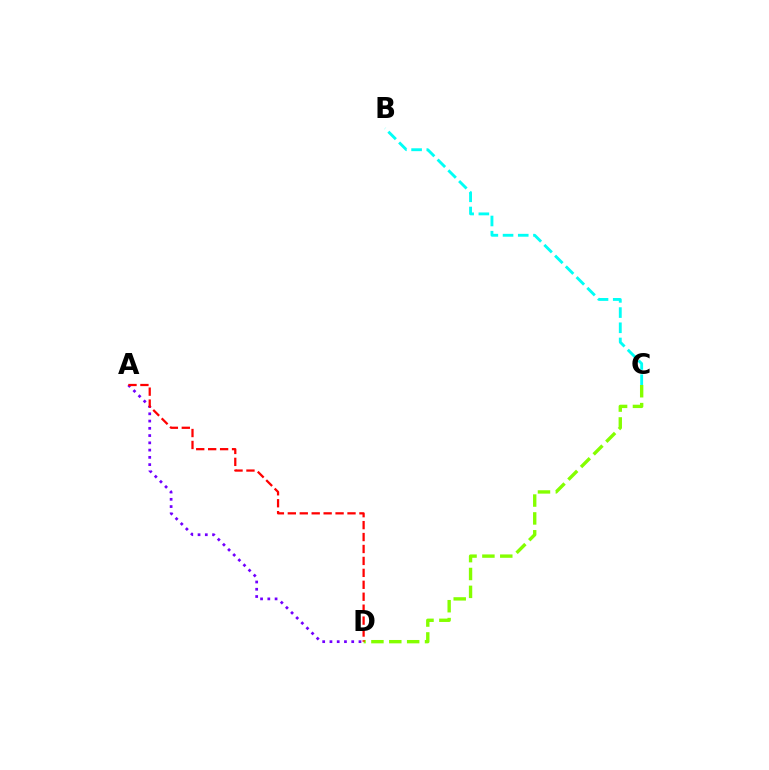{('C', 'D'): [{'color': '#84ff00', 'line_style': 'dashed', 'thickness': 2.43}], ('A', 'D'): [{'color': '#7200ff', 'line_style': 'dotted', 'thickness': 1.97}, {'color': '#ff0000', 'line_style': 'dashed', 'thickness': 1.62}], ('B', 'C'): [{'color': '#00fff6', 'line_style': 'dashed', 'thickness': 2.06}]}